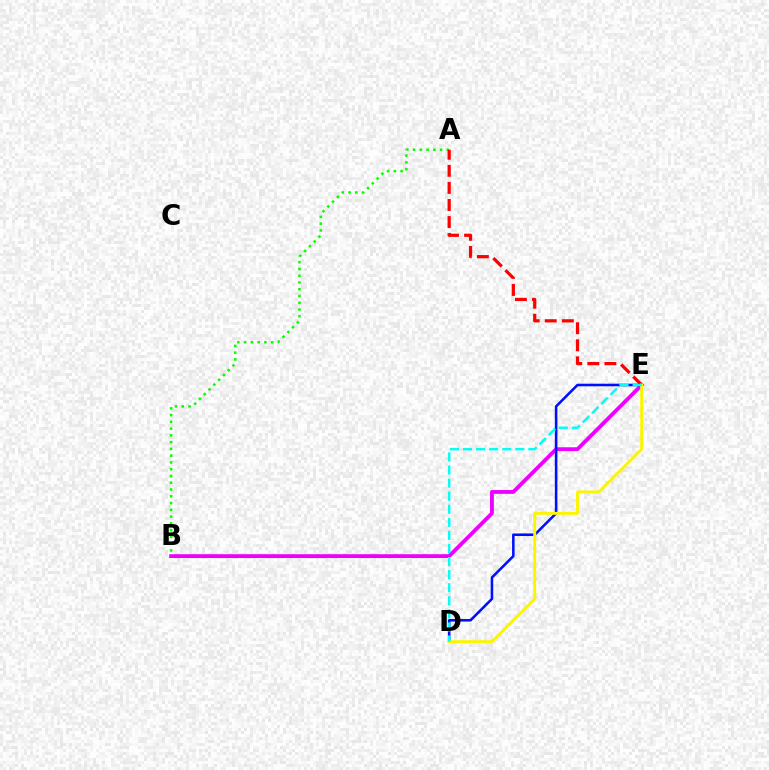{('B', 'E'): [{'color': '#ee00ff', 'line_style': 'solid', 'thickness': 2.76}], ('A', 'B'): [{'color': '#08ff00', 'line_style': 'dotted', 'thickness': 1.84}], ('A', 'E'): [{'color': '#ff0000', 'line_style': 'dashed', 'thickness': 2.32}], ('D', 'E'): [{'color': '#0010ff', 'line_style': 'solid', 'thickness': 1.85}, {'color': '#fcf500', 'line_style': 'solid', 'thickness': 2.11}, {'color': '#00fff6', 'line_style': 'dashed', 'thickness': 1.78}]}